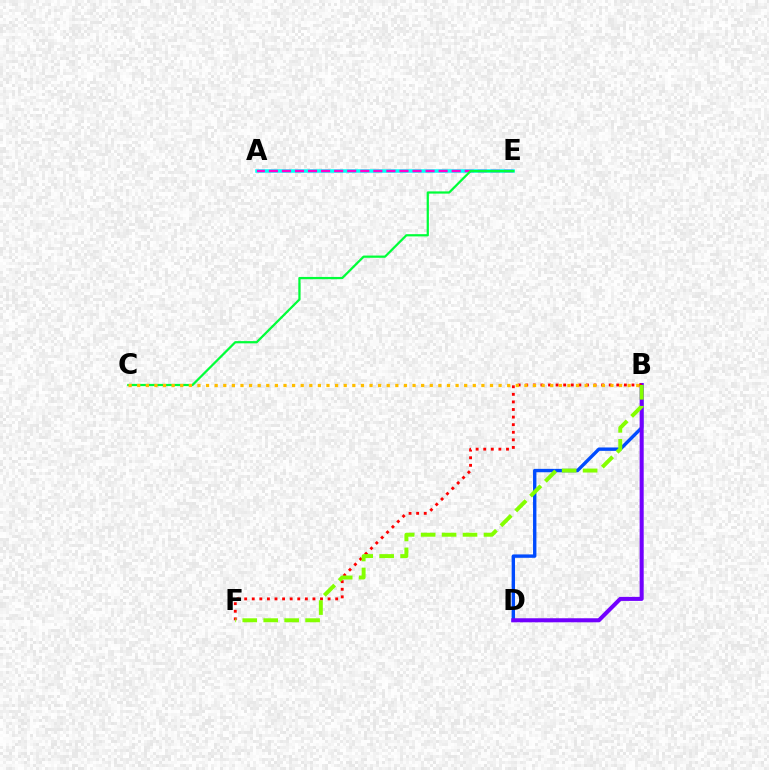{('B', 'D'): [{'color': '#004bff', 'line_style': 'solid', 'thickness': 2.44}, {'color': '#7200ff', 'line_style': 'solid', 'thickness': 2.91}], ('A', 'E'): [{'color': '#00fff6', 'line_style': 'solid', 'thickness': 2.53}, {'color': '#ff00cf', 'line_style': 'dashed', 'thickness': 1.77}], ('C', 'E'): [{'color': '#00ff39', 'line_style': 'solid', 'thickness': 1.61}], ('B', 'F'): [{'color': '#ff0000', 'line_style': 'dotted', 'thickness': 2.06}, {'color': '#84ff00', 'line_style': 'dashed', 'thickness': 2.85}], ('B', 'C'): [{'color': '#ffbd00', 'line_style': 'dotted', 'thickness': 2.34}]}